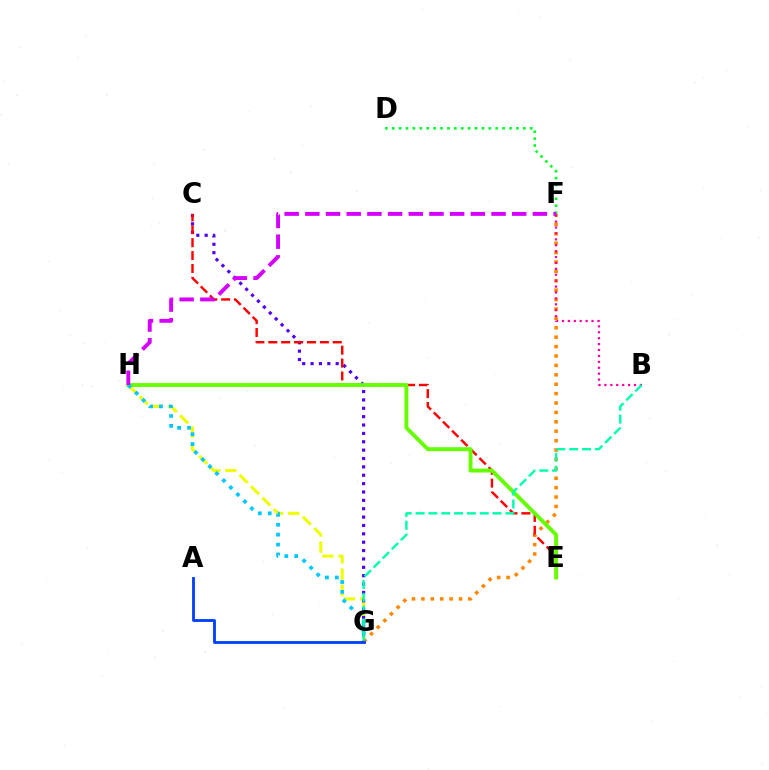{('D', 'F'): [{'color': '#00ff27', 'line_style': 'dotted', 'thickness': 1.87}], ('G', 'H'): [{'color': '#eeff00', 'line_style': 'dashed', 'thickness': 2.19}, {'color': '#00c7ff', 'line_style': 'dotted', 'thickness': 2.69}], ('F', 'G'): [{'color': '#ff8800', 'line_style': 'dotted', 'thickness': 2.55}], ('C', 'G'): [{'color': '#4f00ff', 'line_style': 'dotted', 'thickness': 2.27}], ('C', 'E'): [{'color': '#ff0000', 'line_style': 'dashed', 'thickness': 1.75}], ('E', 'H'): [{'color': '#66ff00', 'line_style': 'solid', 'thickness': 2.8}], ('B', 'F'): [{'color': '#ff00a0', 'line_style': 'dotted', 'thickness': 1.61}], ('B', 'G'): [{'color': '#00ffaf', 'line_style': 'dashed', 'thickness': 1.74}], ('F', 'H'): [{'color': '#d600ff', 'line_style': 'dashed', 'thickness': 2.81}], ('A', 'G'): [{'color': '#003fff', 'line_style': 'solid', 'thickness': 2.03}]}